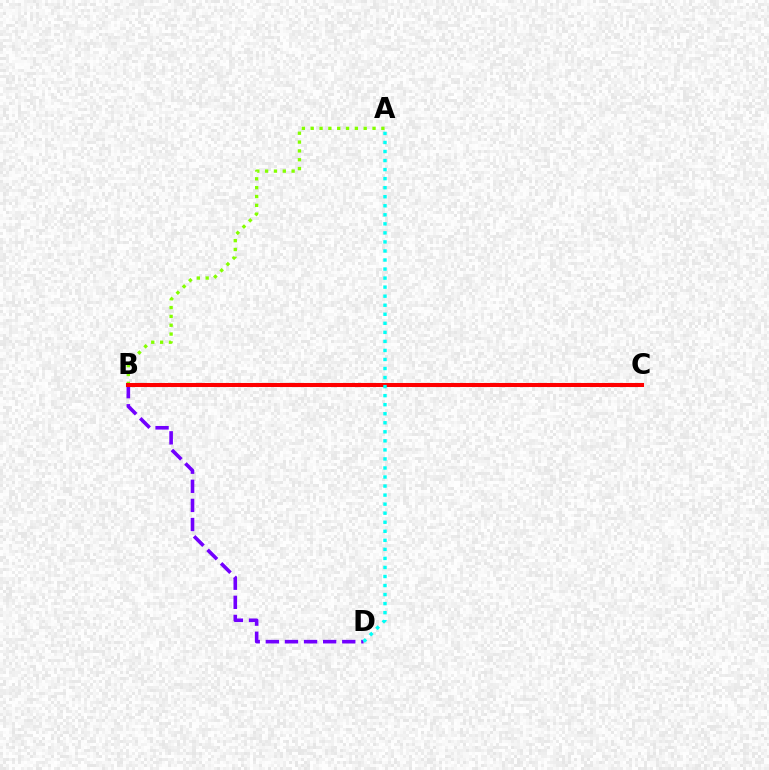{('B', 'D'): [{'color': '#7200ff', 'line_style': 'dashed', 'thickness': 2.6}], ('A', 'B'): [{'color': '#84ff00', 'line_style': 'dotted', 'thickness': 2.4}], ('B', 'C'): [{'color': '#ff0000', 'line_style': 'solid', 'thickness': 2.91}], ('A', 'D'): [{'color': '#00fff6', 'line_style': 'dotted', 'thickness': 2.46}]}